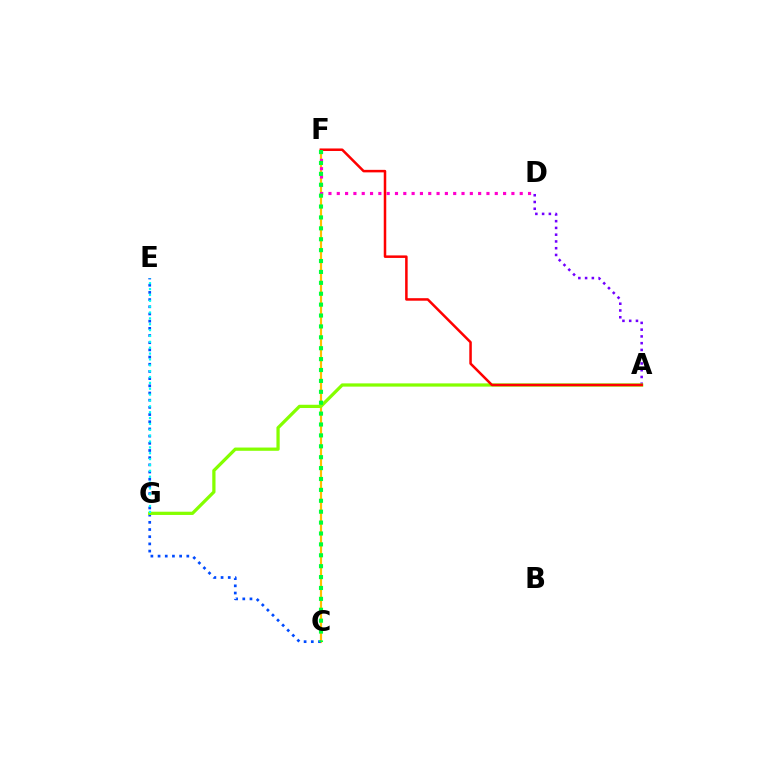{('C', 'F'): [{'color': '#ffbd00', 'line_style': 'solid', 'thickness': 1.58}, {'color': '#00ff39', 'line_style': 'dotted', 'thickness': 2.96}], ('A', 'D'): [{'color': '#7200ff', 'line_style': 'dotted', 'thickness': 1.84}], ('C', 'E'): [{'color': '#004bff', 'line_style': 'dotted', 'thickness': 1.95}], ('A', 'G'): [{'color': '#84ff00', 'line_style': 'solid', 'thickness': 2.34}], ('E', 'G'): [{'color': '#00fff6', 'line_style': 'dotted', 'thickness': 1.59}], ('D', 'F'): [{'color': '#ff00cf', 'line_style': 'dotted', 'thickness': 2.26}], ('A', 'F'): [{'color': '#ff0000', 'line_style': 'solid', 'thickness': 1.81}]}